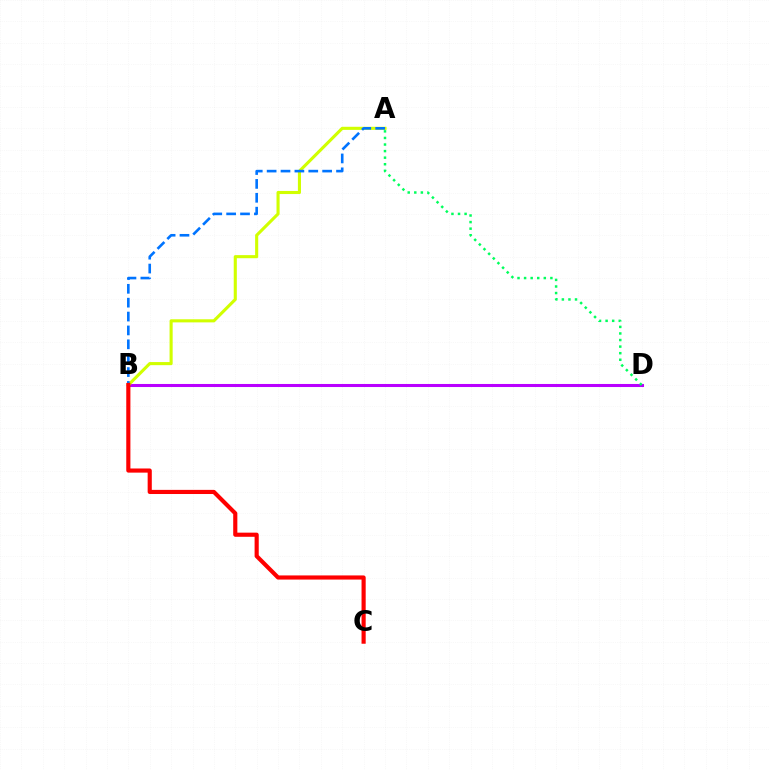{('B', 'D'): [{'color': '#b900ff', 'line_style': 'solid', 'thickness': 2.2}], ('A', 'B'): [{'color': '#d1ff00', 'line_style': 'solid', 'thickness': 2.23}, {'color': '#0074ff', 'line_style': 'dashed', 'thickness': 1.89}], ('A', 'D'): [{'color': '#00ff5c', 'line_style': 'dotted', 'thickness': 1.79}], ('B', 'C'): [{'color': '#ff0000', 'line_style': 'solid', 'thickness': 2.98}]}